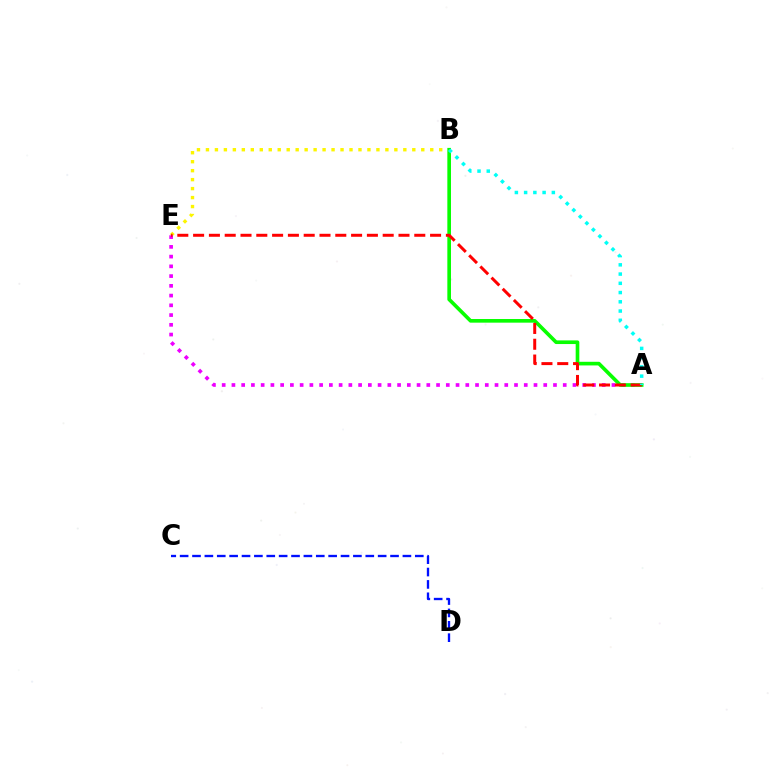{('B', 'E'): [{'color': '#fcf500', 'line_style': 'dotted', 'thickness': 2.44}], ('A', 'E'): [{'color': '#ee00ff', 'line_style': 'dotted', 'thickness': 2.65}, {'color': '#ff0000', 'line_style': 'dashed', 'thickness': 2.15}], ('A', 'B'): [{'color': '#08ff00', 'line_style': 'solid', 'thickness': 2.63}, {'color': '#00fff6', 'line_style': 'dotted', 'thickness': 2.51}], ('C', 'D'): [{'color': '#0010ff', 'line_style': 'dashed', 'thickness': 1.68}]}